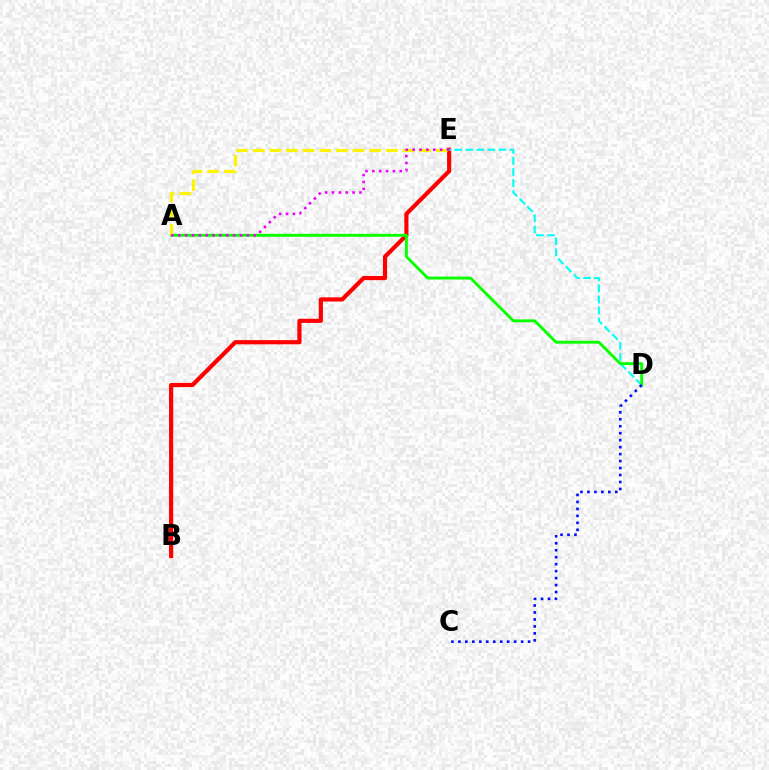{('B', 'E'): [{'color': '#ff0000', 'line_style': 'solid', 'thickness': 3.0}], ('D', 'E'): [{'color': '#00fff6', 'line_style': 'dashed', 'thickness': 1.5}], ('A', 'D'): [{'color': '#08ff00', 'line_style': 'solid', 'thickness': 2.07}], ('A', 'E'): [{'color': '#fcf500', 'line_style': 'dashed', 'thickness': 2.26}, {'color': '#ee00ff', 'line_style': 'dotted', 'thickness': 1.86}], ('C', 'D'): [{'color': '#0010ff', 'line_style': 'dotted', 'thickness': 1.89}]}